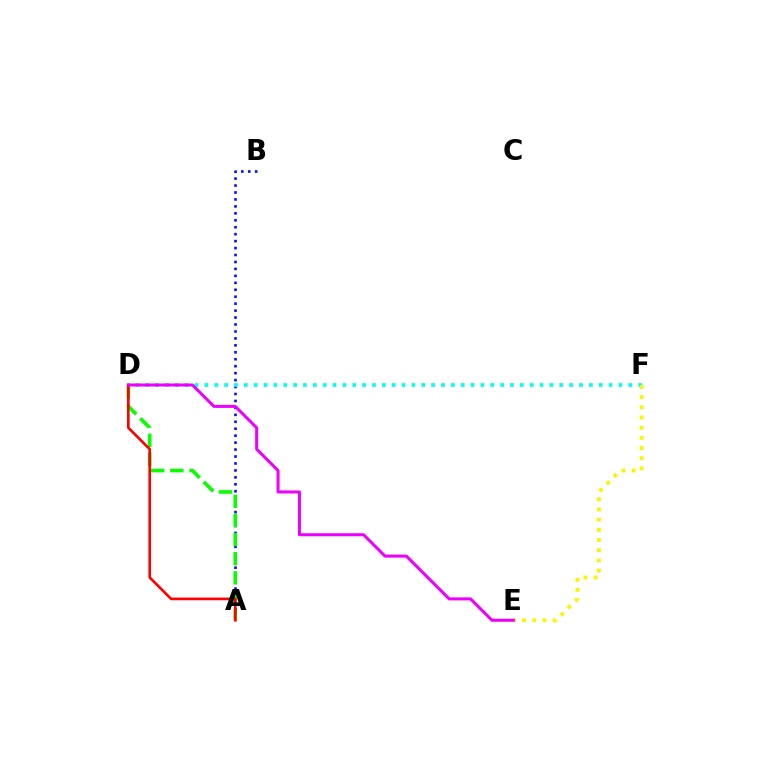{('A', 'B'): [{'color': '#0010ff', 'line_style': 'dotted', 'thickness': 1.89}], ('D', 'F'): [{'color': '#00fff6', 'line_style': 'dotted', 'thickness': 2.68}], ('A', 'D'): [{'color': '#08ff00', 'line_style': 'dashed', 'thickness': 2.6}, {'color': '#ff0000', 'line_style': 'solid', 'thickness': 1.92}], ('E', 'F'): [{'color': '#fcf500', 'line_style': 'dotted', 'thickness': 2.77}], ('D', 'E'): [{'color': '#ee00ff', 'line_style': 'solid', 'thickness': 2.18}]}